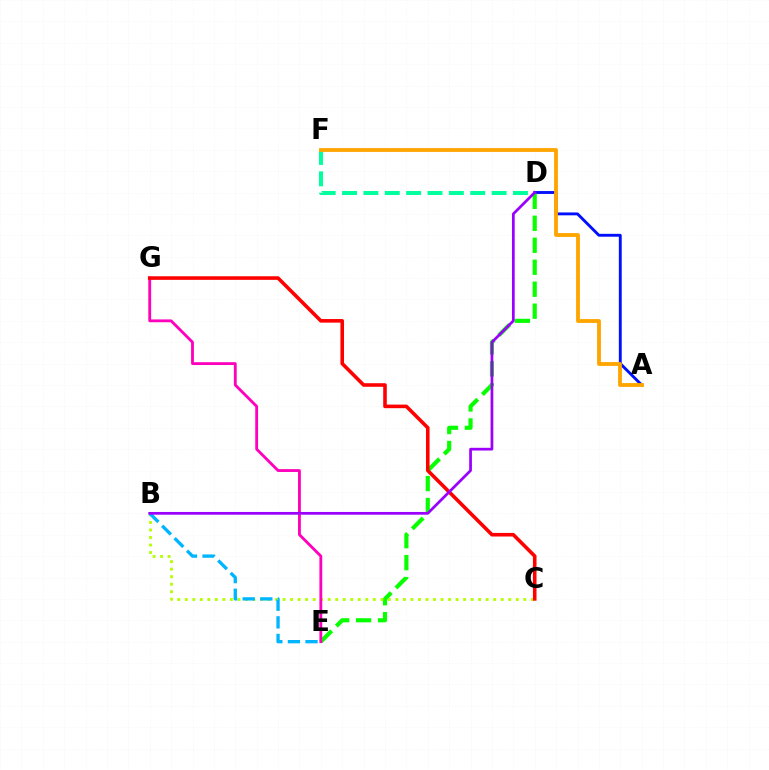{('A', 'D'): [{'color': '#0010ff', 'line_style': 'solid', 'thickness': 2.07}], ('D', 'E'): [{'color': '#08ff00', 'line_style': 'dashed', 'thickness': 2.99}], ('B', 'C'): [{'color': '#b3ff00', 'line_style': 'dotted', 'thickness': 2.04}], ('E', 'G'): [{'color': '#ff00bd', 'line_style': 'solid', 'thickness': 2.04}], ('B', 'E'): [{'color': '#00b5ff', 'line_style': 'dashed', 'thickness': 2.39}], ('C', 'G'): [{'color': '#ff0000', 'line_style': 'solid', 'thickness': 2.58}], ('D', 'F'): [{'color': '#00ff9d', 'line_style': 'dashed', 'thickness': 2.9}], ('A', 'F'): [{'color': '#ffa500', 'line_style': 'solid', 'thickness': 2.76}], ('B', 'D'): [{'color': '#9b00ff', 'line_style': 'solid', 'thickness': 1.97}]}